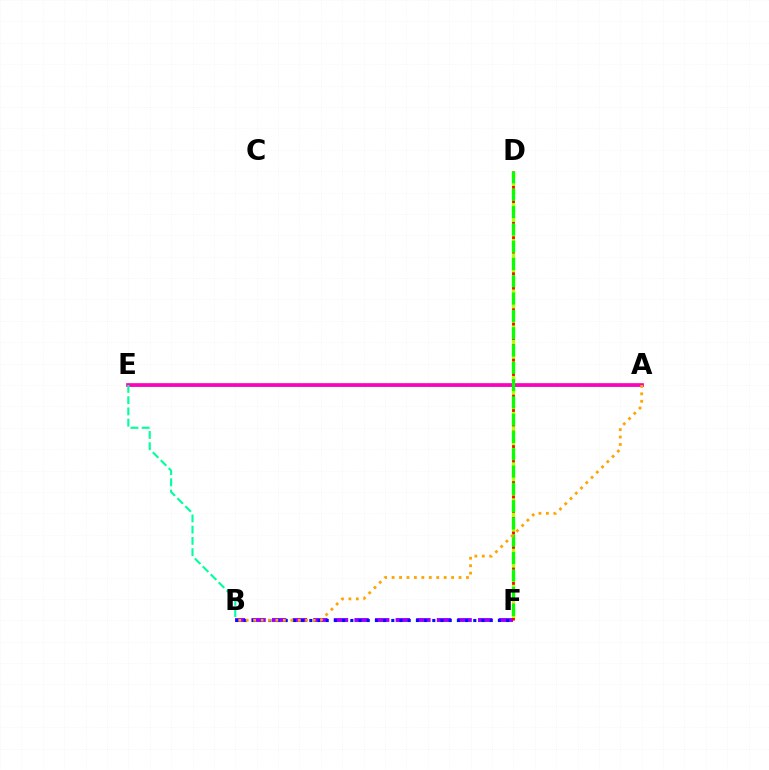{('D', 'F'): [{'color': '#b3ff00', 'line_style': 'dashed', 'thickness': 2.31}, {'color': '#ff0000', 'line_style': 'dotted', 'thickness': 1.96}, {'color': '#08ff00', 'line_style': 'dashed', 'thickness': 2.35}], ('A', 'E'): [{'color': '#00b5ff', 'line_style': 'solid', 'thickness': 1.81}, {'color': '#ff00bd', 'line_style': 'solid', 'thickness': 2.65}], ('B', 'F'): [{'color': '#9b00ff', 'line_style': 'dashed', 'thickness': 2.8}, {'color': '#0010ff', 'line_style': 'dotted', 'thickness': 2.23}], ('A', 'B'): [{'color': '#ffa500', 'line_style': 'dotted', 'thickness': 2.02}], ('B', 'E'): [{'color': '#00ff9d', 'line_style': 'dashed', 'thickness': 1.53}]}